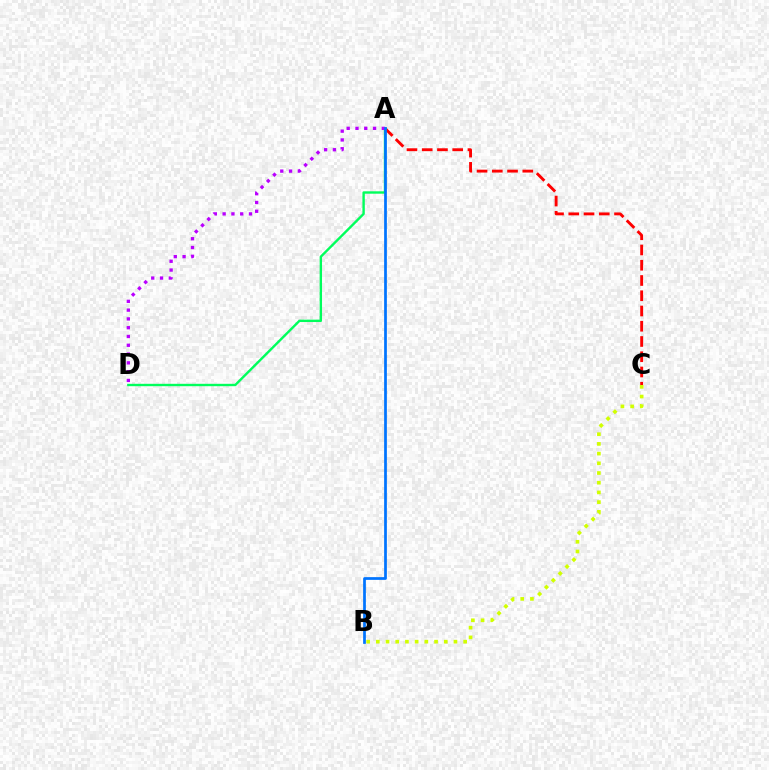{('A', 'C'): [{'color': '#ff0000', 'line_style': 'dashed', 'thickness': 2.07}], ('A', 'D'): [{'color': '#00ff5c', 'line_style': 'solid', 'thickness': 1.72}, {'color': '#b900ff', 'line_style': 'dotted', 'thickness': 2.39}], ('A', 'B'): [{'color': '#0074ff', 'line_style': 'solid', 'thickness': 1.97}], ('B', 'C'): [{'color': '#d1ff00', 'line_style': 'dotted', 'thickness': 2.64}]}